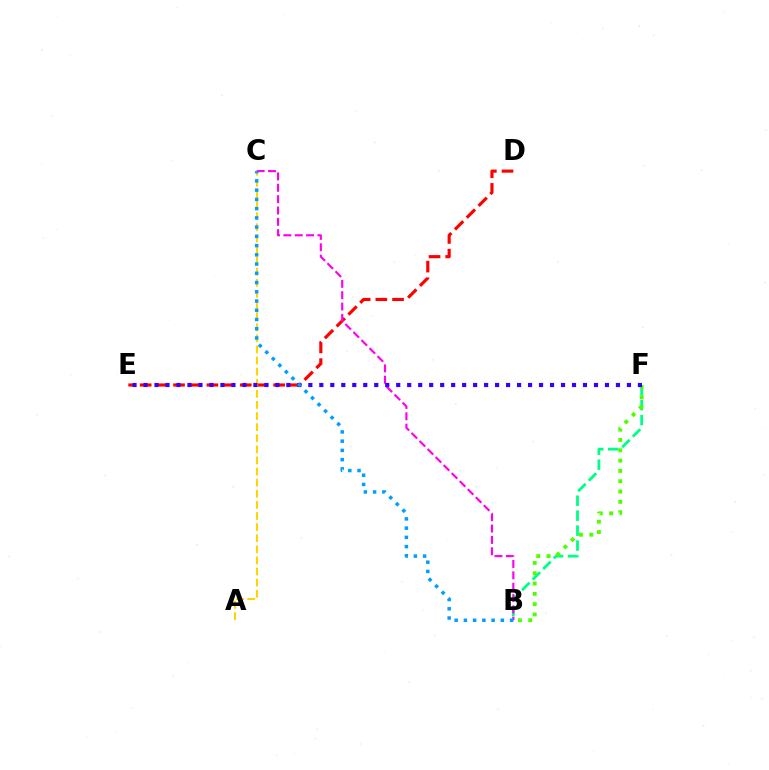{('B', 'F'): [{'color': '#00ff86', 'line_style': 'dashed', 'thickness': 2.03}, {'color': '#4fff00', 'line_style': 'dotted', 'thickness': 2.8}], ('D', 'E'): [{'color': '#ff0000', 'line_style': 'dashed', 'thickness': 2.27}], ('A', 'C'): [{'color': '#ffd500', 'line_style': 'dashed', 'thickness': 1.51}], ('B', 'C'): [{'color': '#ff00ed', 'line_style': 'dashed', 'thickness': 1.54}, {'color': '#009eff', 'line_style': 'dotted', 'thickness': 2.51}], ('E', 'F'): [{'color': '#3700ff', 'line_style': 'dotted', 'thickness': 2.99}]}